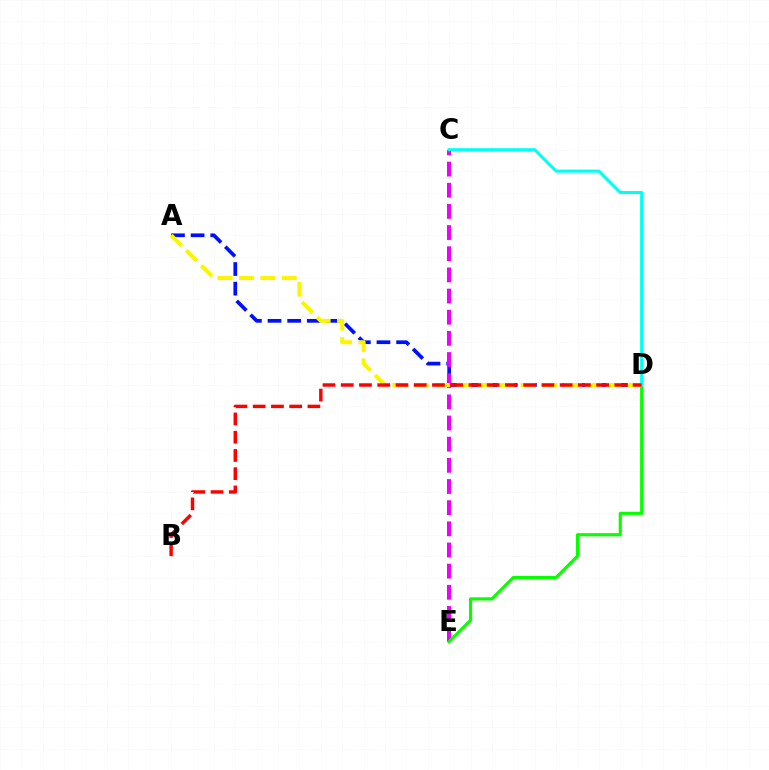{('A', 'D'): [{'color': '#0010ff', 'line_style': 'dashed', 'thickness': 2.67}, {'color': '#fcf500', 'line_style': 'dashed', 'thickness': 2.91}], ('C', 'E'): [{'color': '#ee00ff', 'line_style': 'dashed', 'thickness': 2.87}], ('D', 'E'): [{'color': '#08ff00', 'line_style': 'solid', 'thickness': 2.27}], ('C', 'D'): [{'color': '#00fff6', 'line_style': 'solid', 'thickness': 2.22}], ('B', 'D'): [{'color': '#ff0000', 'line_style': 'dashed', 'thickness': 2.48}]}